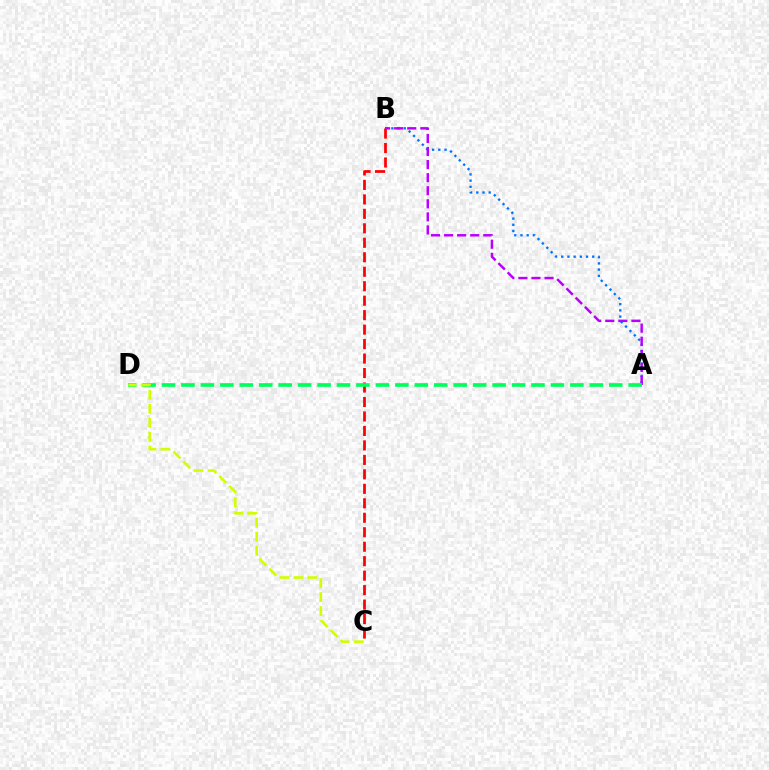{('B', 'C'): [{'color': '#ff0000', 'line_style': 'dashed', 'thickness': 1.97}], ('A', 'B'): [{'color': '#0074ff', 'line_style': 'dotted', 'thickness': 1.68}, {'color': '#b900ff', 'line_style': 'dashed', 'thickness': 1.78}], ('A', 'D'): [{'color': '#00ff5c', 'line_style': 'dashed', 'thickness': 2.64}], ('C', 'D'): [{'color': '#d1ff00', 'line_style': 'dashed', 'thickness': 1.9}]}